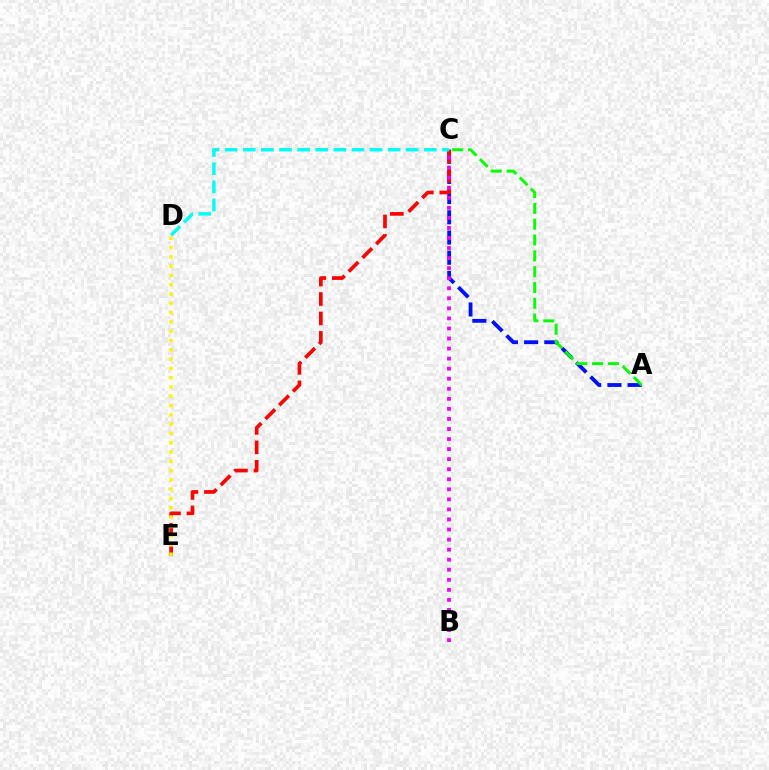{('A', 'C'): [{'color': '#0010ff', 'line_style': 'dashed', 'thickness': 2.74}, {'color': '#08ff00', 'line_style': 'dashed', 'thickness': 2.15}], ('C', 'E'): [{'color': '#ff0000', 'line_style': 'dashed', 'thickness': 2.64}], ('C', 'D'): [{'color': '#00fff6', 'line_style': 'dashed', 'thickness': 2.46}], ('B', 'C'): [{'color': '#ee00ff', 'line_style': 'dotted', 'thickness': 2.73}], ('D', 'E'): [{'color': '#fcf500', 'line_style': 'dotted', 'thickness': 2.52}]}